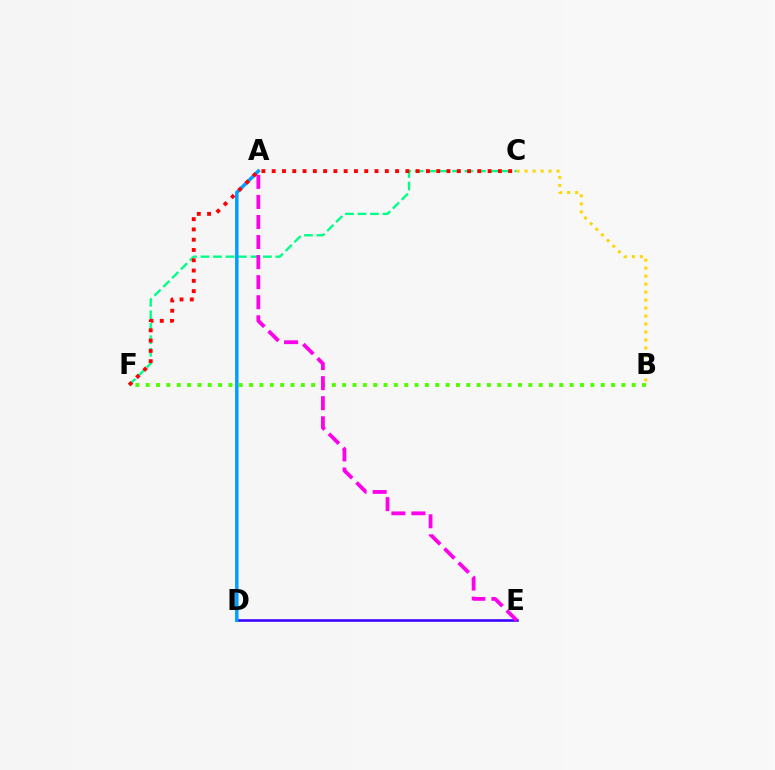{('C', 'F'): [{'color': '#00ff86', 'line_style': 'dashed', 'thickness': 1.69}, {'color': '#ff0000', 'line_style': 'dotted', 'thickness': 2.79}], ('D', 'E'): [{'color': '#3700ff', 'line_style': 'solid', 'thickness': 1.85}], ('B', 'F'): [{'color': '#4fff00', 'line_style': 'dotted', 'thickness': 2.81}], ('A', 'D'): [{'color': '#009eff', 'line_style': 'solid', 'thickness': 2.49}], ('B', 'C'): [{'color': '#ffd500', 'line_style': 'dotted', 'thickness': 2.17}], ('A', 'E'): [{'color': '#ff00ed', 'line_style': 'dashed', 'thickness': 2.72}]}